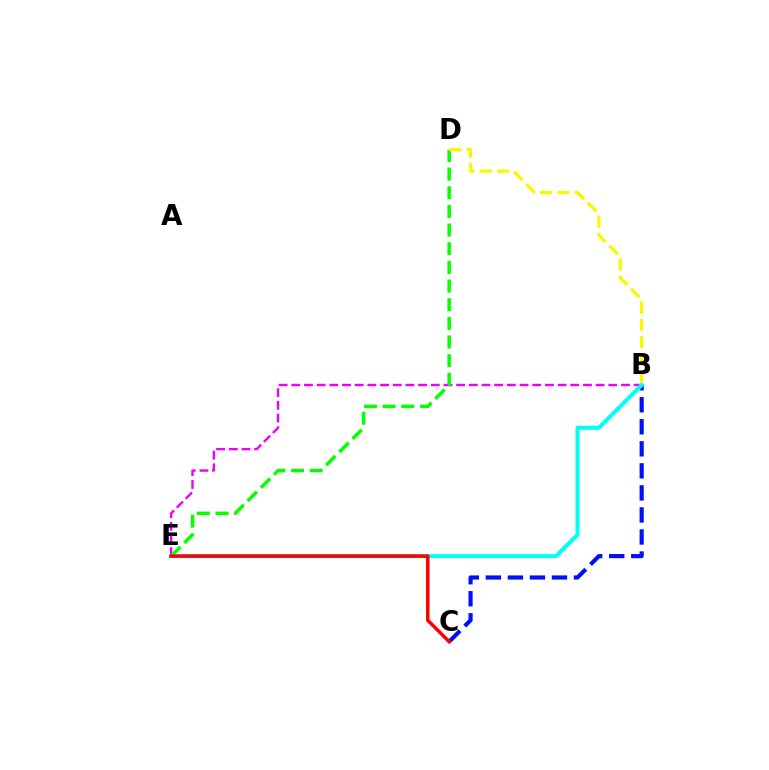{('B', 'E'): [{'color': '#ee00ff', 'line_style': 'dashed', 'thickness': 1.72}, {'color': '#00fff6', 'line_style': 'solid', 'thickness': 2.9}], ('B', 'C'): [{'color': '#0010ff', 'line_style': 'dashed', 'thickness': 2.99}], ('D', 'E'): [{'color': '#08ff00', 'line_style': 'dashed', 'thickness': 2.53}], ('C', 'E'): [{'color': '#ff0000', 'line_style': 'solid', 'thickness': 2.53}], ('B', 'D'): [{'color': '#fcf500', 'line_style': 'dashed', 'thickness': 2.35}]}